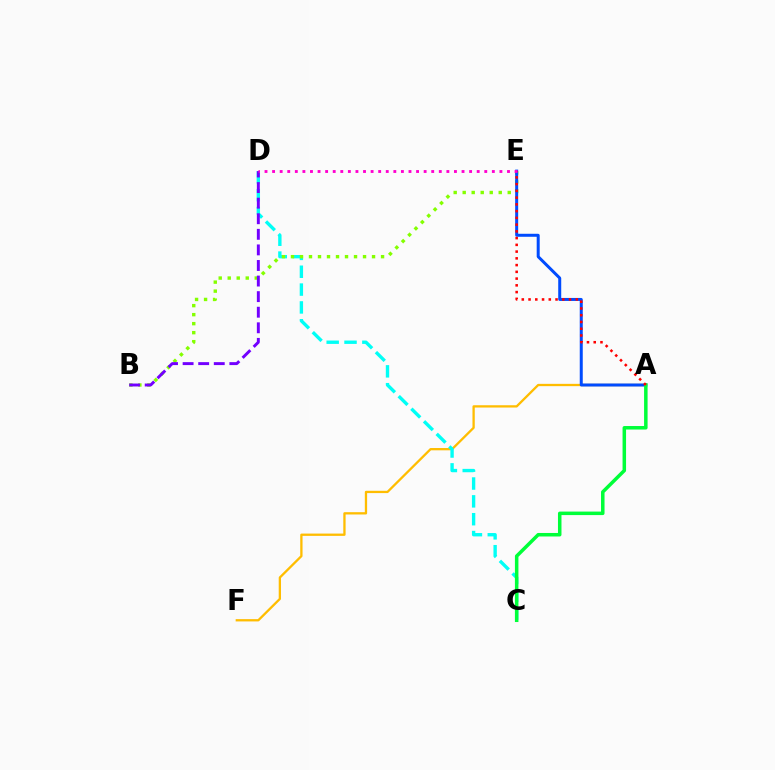{('A', 'F'): [{'color': '#ffbd00', 'line_style': 'solid', 'thickness': 1.65}], ('C', 'D'): [{'color': '#00fff6', 'line_style': 'dashed', 'thickness': 2.42}], ('B', 'E'): [{'color': '#84ff00', 'line_style': 'dotted', 'thickness': 2.45}], ('B', 'D'): [{'color': '#7200ff', 'line_style': 'dashed', 'thickness': 2.12}], ('A', 'E'): [{'color': '#004bff', 'line_style': 'solid', 'thickness': 2.16}, {'color': '#ff0000', 'line_style': 'dotted', 'thickness': 1.83}], ('A', 'C'): [{'color': '#00ff39', 'line_style': 'solid', 'thickness': 2.52}], ('D', 'E'): [{'color': '#ff00cf', 'line_style': 'dotted', 'thickness': 2.06}]}